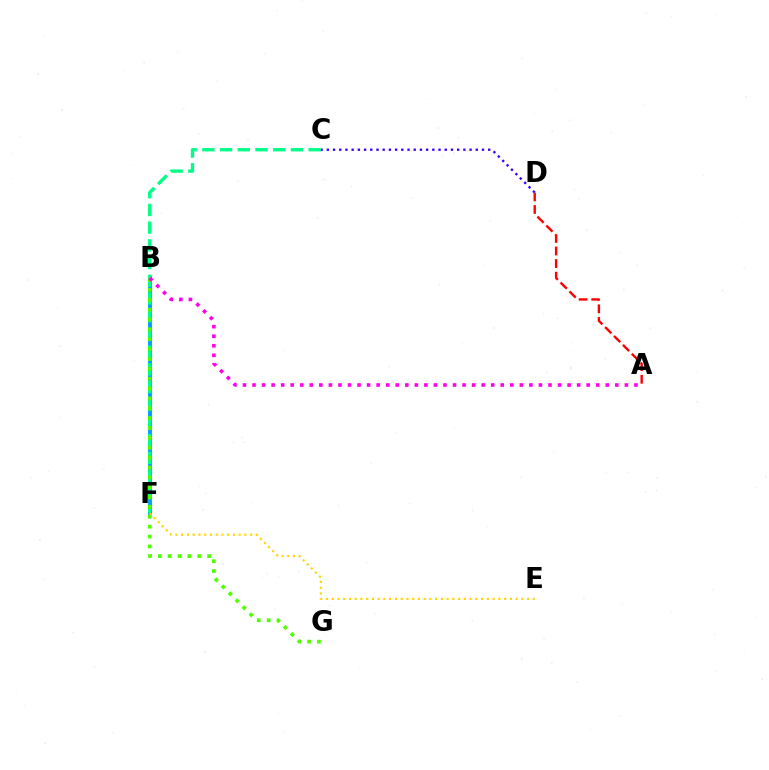{('B', 'F'): [{'color': '#009eff', 'line_style': 'solid', 'thickness': 2.79}], ('C', 'F'): [{'color': '#00ff86', 'line_style': 'dashed', 'thickness': 2.41}], ('A', 'D'): [{'color': '#ff0000', 'line_style': 'dashed', 'thickness': 1.71}], ('E', 'F'): [{'color': '#ffd500', 'line_style': 'dotted', 'thickness': 1.56}], ('B', 'G'): [{'color': '#4fff00', 'line_style': 'dotted', 'thickness': 2.68}], ('C', 'D'): [{'color': '#3700ff', 'line_style': 'dotted', 'thickness': 1.69}], ('A', 'B'): [{'color': '#ff00ed', 'line_style': 'dotted', 'thickness': 2.59}]}